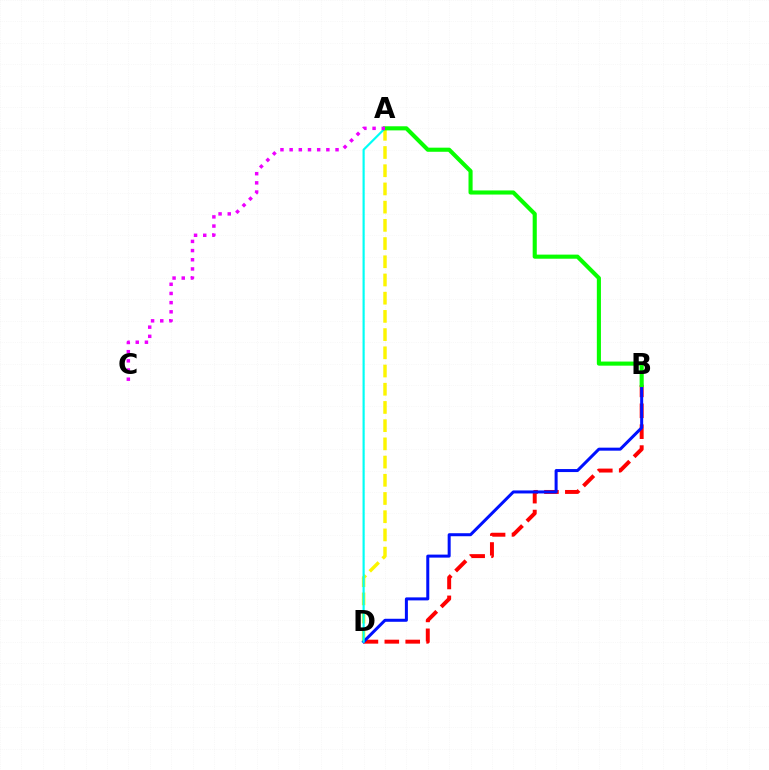{('A', 'D'): [{'color': '#fcf500', 'line_style': 'dashed', 'thickness': 2.47}, {'color': '#00fff6', 'line_style': 'solid', 'thickness': 1.56}], ('B', 'D'): [{'color': '#ff0000', 'line_style': 'dashed', 'thickness': 2.84}, {'color': '#0010ff', 'line_style': 'solid', 'thickness': 2.17}], ('A', 'B'): [{'color': '#08ff00', 'line_style': 'solid', 'thickness': 2.95}], ('A', 'C'): [{'color': '#ee00ff', 'line_style': 'dotted', 'thickness': 2.49}]}